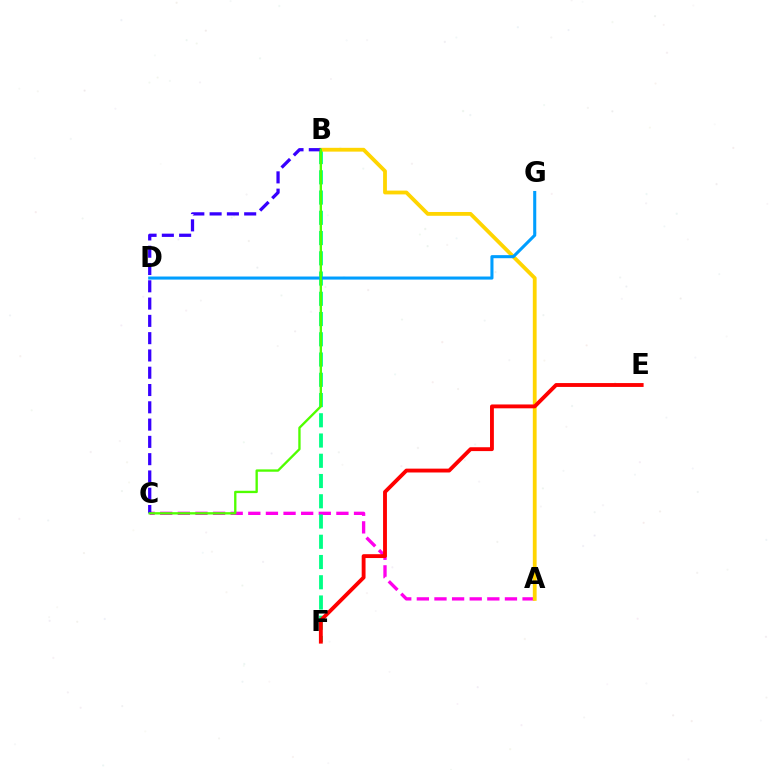{('A', 'C'): [{'color': '#ff00ed', 'line_style': 'dashed', 'thickness': 2.39}], ('B', 'F'): [{'color': '#00ff86', 'line_style': 'dashed', 'thickness': 2.75}], ('A', 'B'): [{'color': '#ffd500', 'line_style': 'solid', 'thickness': 2.74}], ('B', 'C'): [{'color': '#3700ff', 'line_style': 'dashed', 'thickness': 2.35}, {'color': '#4fff00', 'line_style': 'solid', 'thickness': 1.69}], ('E', 'F'): [{'color': '#ff0000', 'line_style': 'solid', 'thickness': 2.78}], ('D', 'G'): [{'color': '#009eff', 'line_style': 'solid', 'thickness': 2.21}]}